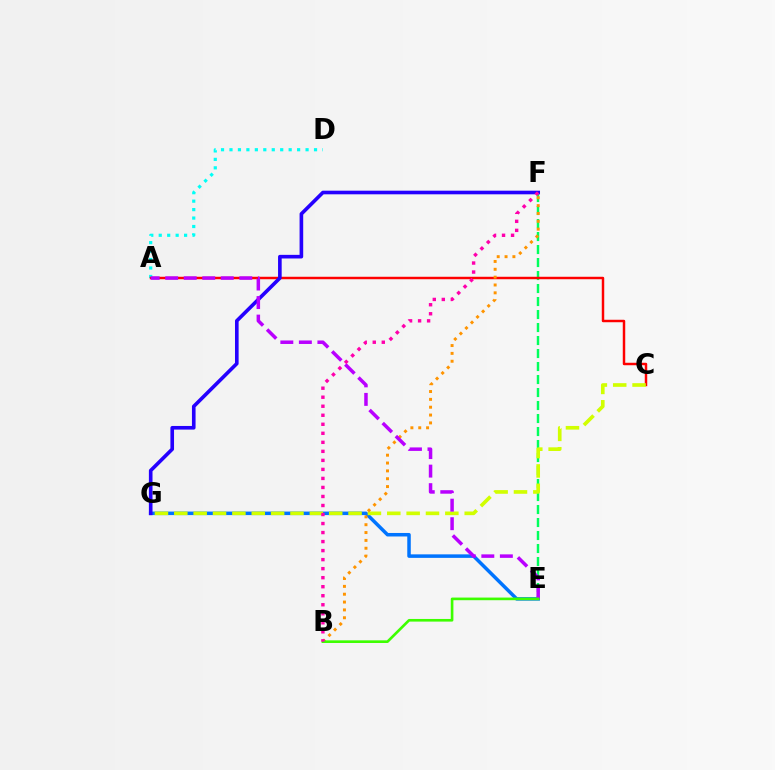{('E', 'F'): [{'color': '#00ff5c', 'line_style': 'dashed', 'thickness': 1.77}], ('E', 'G'): [{'color': '#0074ff', 'line_style': 'solid', 'thickness': 2.53}], ('A', 'D'): [{'color': '#00fff6', 'line_style': 'dotted', 'thickness': 2.3}], ('A', 'C'): [{'color': '#ff0000', 'line_style': 'solid', 'thickness': 1.77}], ('F', 'G'): [{'color': '#2500ff', 'line_style': 'solid', 'thickness': 2.61}], ('C', 'G'): [{'color': '#d1ff00', 'line_style': 'dashed', 'thickness': 2.63}], ('B', 'F'): [{'color': '#ff9400', 'line_style': 'dotted', 'thickness': 2.13}, {'color': '#ff00ac', 'line_style': 'dotted', 'thickness': 2.45}], ('A', 'E'): [{'color': '#b900ff', 'line_style': 'dashed', 'thickness': 2.52}], ('B', 'E'): [{'color': '#3dff00', 'line_style': 'solid', 'thickness': 1.9}]}